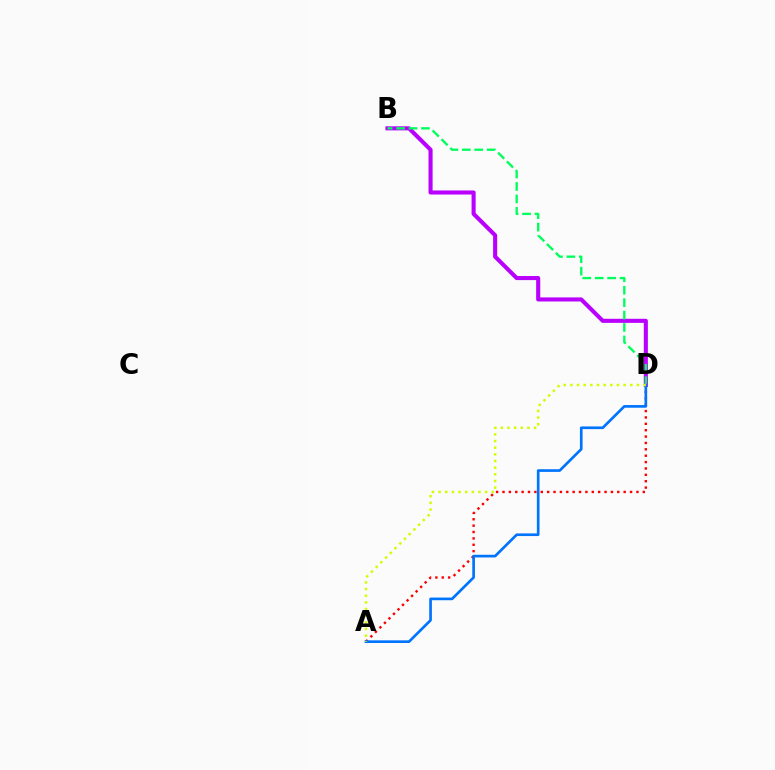{('B', 'D'): [{'color': '#b900ff', 'line_style': 'solid', 'thickness': 2.94}, {'color': '#00ff5c', 'line_style': 'dashed', 'thickness': 1.69}], ('A', 'D'): [{'color': '#ff0000', 'line_style': 'dotted', 'thickness': 1.73}, {'color': '#0074ff', 'line_style': 'solid', 'thickness': 1.92}, {'color': '#d1ff00', 'line_style': 'dotted', 'thickness': 1.81}]}